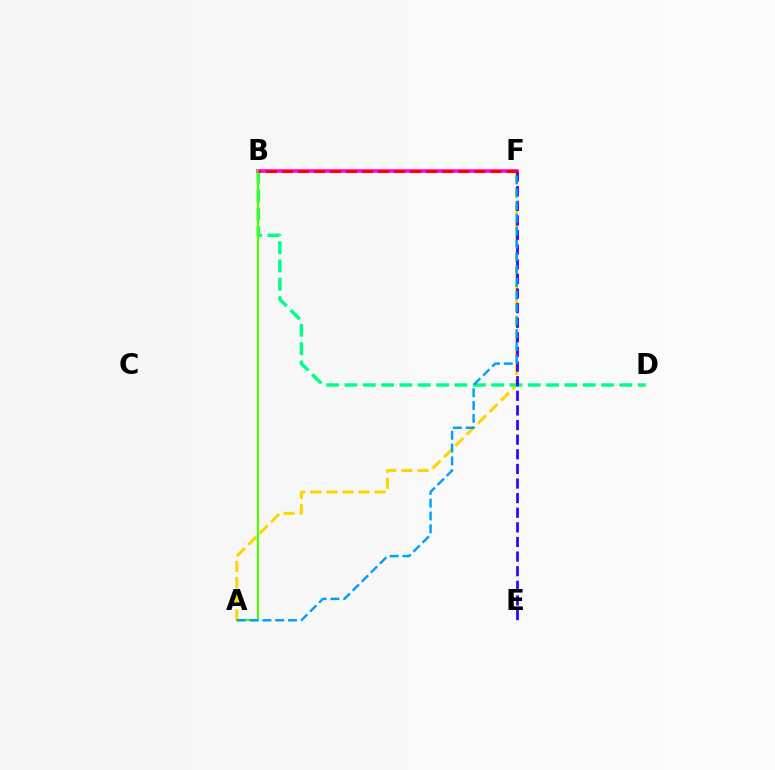{('A', 'F'): [{'color': '#ffd500', 'line_style': 'dashed', 'thickness': 2.18}, {'color': '#009eff', 'line_style': 'dashed', 'thickness': 1.74}], ('B', 'D'): [{'color': '#00ff86', 'line_style': 'dashed', 'thickness': 2.49}], ('B', 'F'): [{'color': '#ff00ed', 'line_style': 'solid', 'thickness': 2.58}, {'color': '#ff0000', 'line_style': 'dashed', 'thickness': 2.18}], ('A', 'B'): [{'color': '#4fff00', 'line_style': 'solid', 'thickness': 1.59}], ('E', 'F'): [{'color': '#3700ff', 'line_style': 'dashed', 'thickness': 1.99}]}